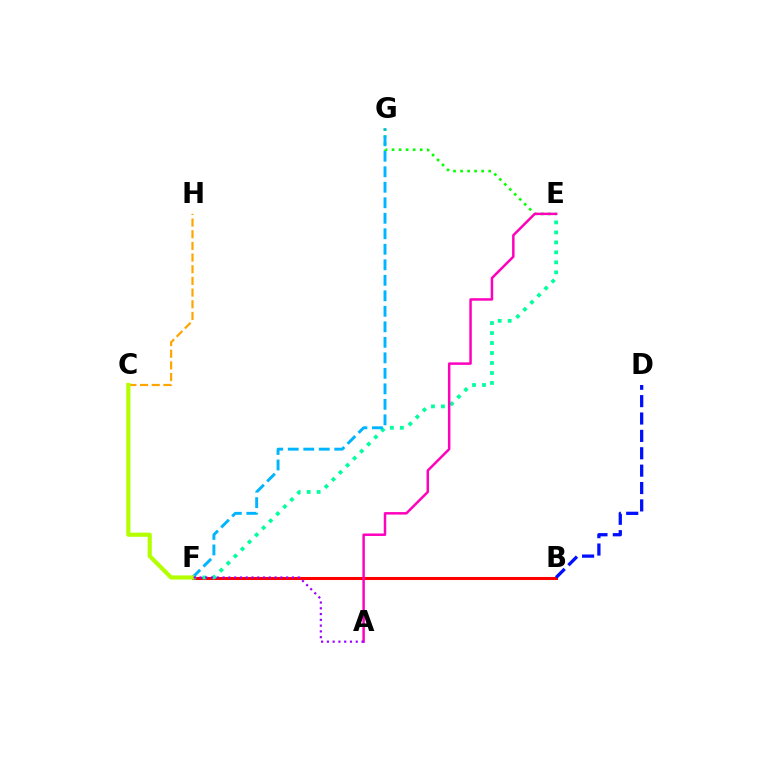{('B', 'F'): [{'color': '#ff0000', 'line_style': 'solid', 'thickness': 2.19}], ('E', 'G'): [{'color': '#08ff00', 'line_style': 'dotted', 'thickness': 1.91}], ('C', 'H'): [{'color': '#ffa500', 'line_style': 'dashed', 'thickness': 1.58}], ('B', 'D'): [{'color': '#0010ff', 'line_style': 'dashed', 'thickness': 2.36}], ('E', 'F'): [{'color': '#00ff9d', 'line_style': 'dotted', 'thickness': 2.71}], ('F', 'G'): [{'color': '#00b5ff', 'line_style': 'dashed', 'thickness': 2.11}], ('C', 'F'): [{'color': '#b3ff00', 'line_style': 'solid', 'thickness': 2.99}], ('A', 'E'): [{'color': '#ff00bd', 'line_style': 'solid', 'thickness': 1.79}], ('A', 'F'): [{'color': '#9b00ff', 'line_style': 'dotted', 'thickness': 1.57}]}